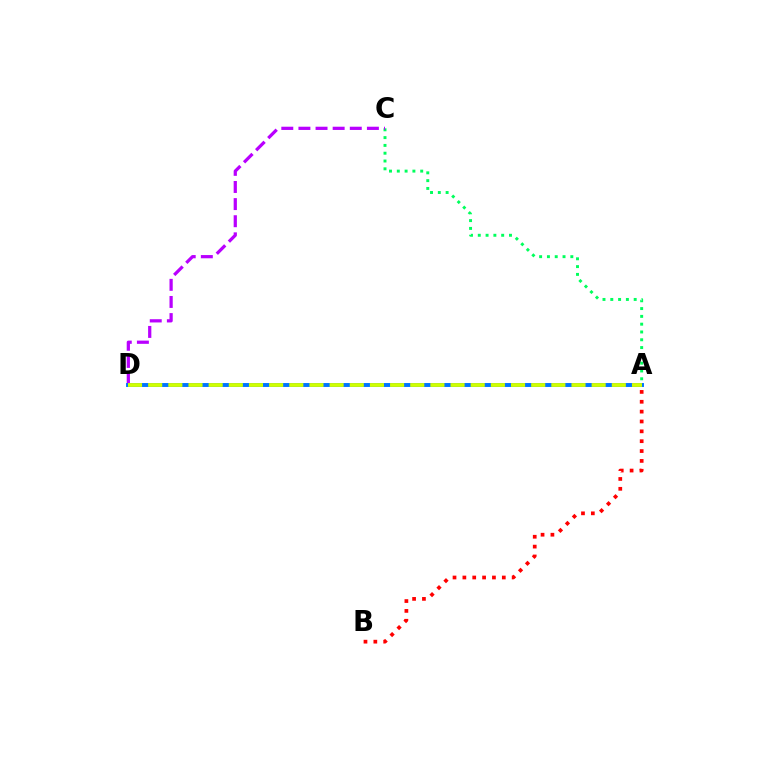{('A', 'B'): [{'color': '#ff0000', 'line_style': 'dotted', 'thickness': 2.68}], ('A', 'C'): [{'color': '#00ff5c', 'line_style': 'dotted', 'thickness': 2.12}], ('C', 'D'): [{'color': '#b900ff', 'line_style': 'dashed', 'thickness': 2.33}], ('A', 'D'): [{'color': '#0074ff', 'line_style': 'solid', 'thickness': 2.82}, {'color': '#d1ff00', 'line_style': 'dashed', 'thickness': 2.74}]}